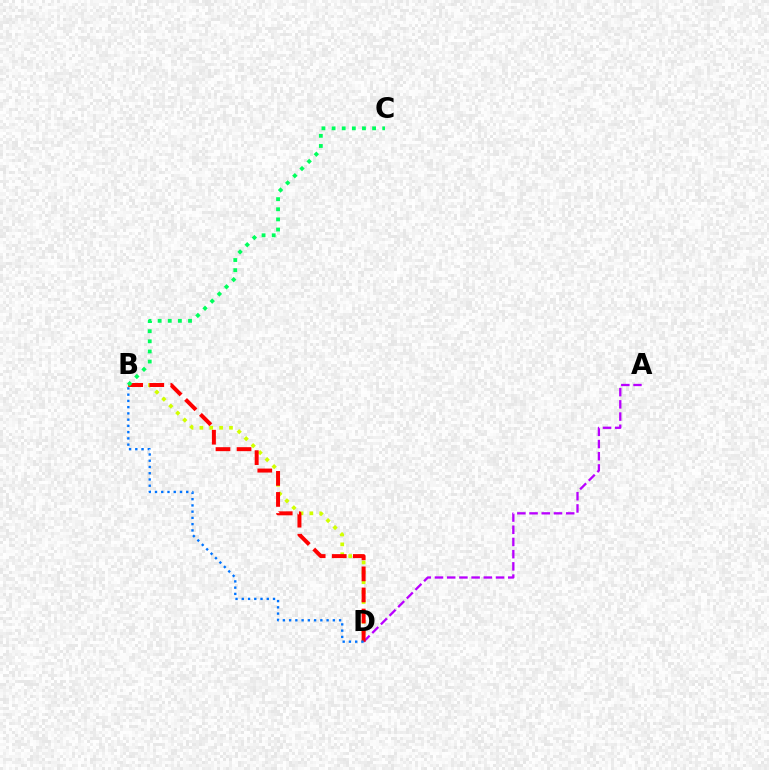{('B', 'D'): [{'color': '#d1ff00', 'line_style': 'dotted', 'thickness': 2.68}, {'color': '#ff0000', 'line_style': 'dashed', 'thickness': 2.86}, {'color': '#0074ff', 'line_style': 'dotted', 'thickness': 1.7}], ('A', 'D'): [{'color': '#b900ff', 'line_style': 'dashed', 'thickness': 1.66}], ('B', 'C'): [{'color': '#00ff5c', 'line_style': 'dotted', 'thickness': 2.75}]}